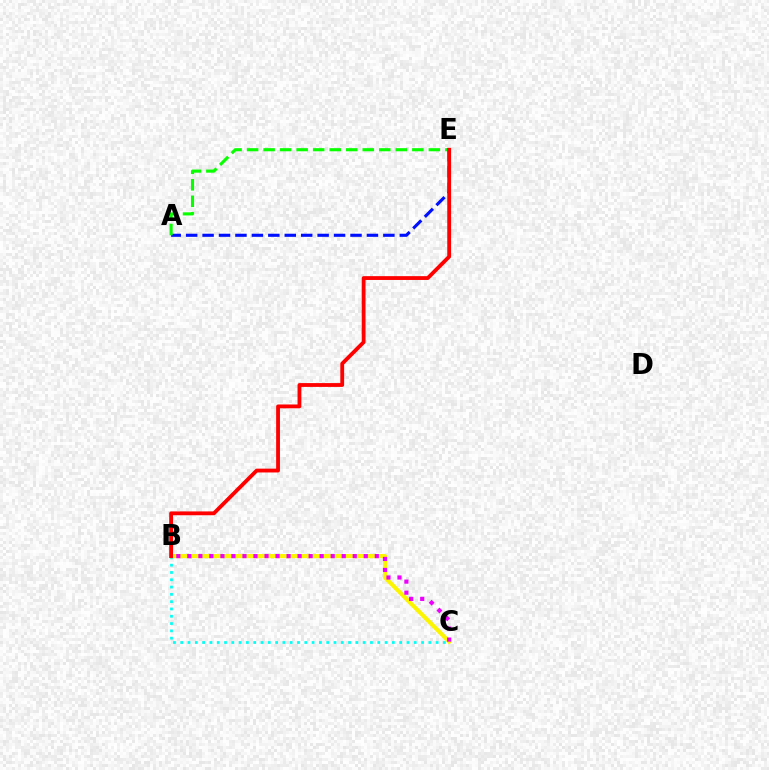{('A', 'E'): [{'color': '#0010ff', 'line_style': 'dashed', 'thickness': 2.23}, {'color': '#08ff00', 'line_style': 'dashed', 'thickness': 2.25}], ('B', 'C'): [{'color': '#00fff6', 'line_style': 'dotted', 'thickness': 1.98}, {'color': '#fcf500', 'line_style': 'solid', 'thickness': 2.98}, {'color': '#ee00ff', 'line_style': 'dotted', 'thickness': 3.0}], ('B', 'E'): [{'color': '#ff0000', 'line_style': 'solid', 'thickness': 2.75}]}